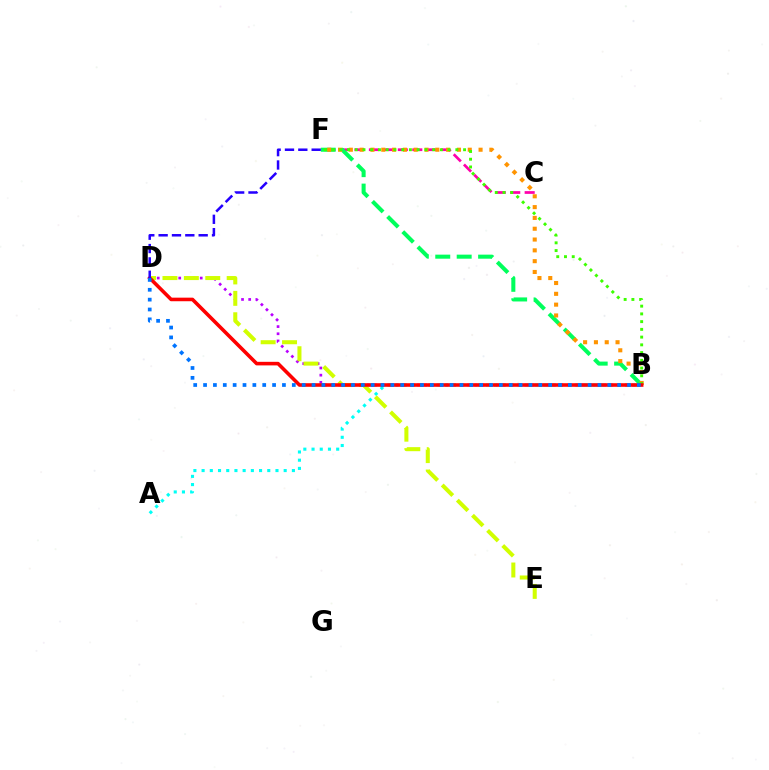{('B', 'D'): [{'color': '#b900ff', 'line_style': 'dotted', 'thickness': 1.95}, {'color': '#ff0000', 'line_style': 'solid', 'thickness': 2.58}, {'color': '#0074ff', 'line_style': 'dotted', 'thickness': 2.68}], ('C', 'F'): [{'color': '#ff00ac', 'line_style': 'dashed', 'thickness': 1.96}], ('B', 'F'): [{'color': '#00ff5c', 'line_style': 'dashed', 'thickness': 2.91}, {'color': '#ff9400', 'line_style': 'dotted', 'thickness': 2.94}, {'color': '#3dff00', 'line_style': 'dotted', 'thickness': 2.1}], ('A', 'B'): [{'color': '#00fff6', 'line_style': 'dotted', 'thickness': 2.23}], ('D', 'E'): [{'color': '#d1ff00', 'line_style': 'dashed', 'thickness': 2.91}], ('D', 'F'): [{'color': '#2500ff', 'line_style': 'dashed', 'thickness': 1.81}]}